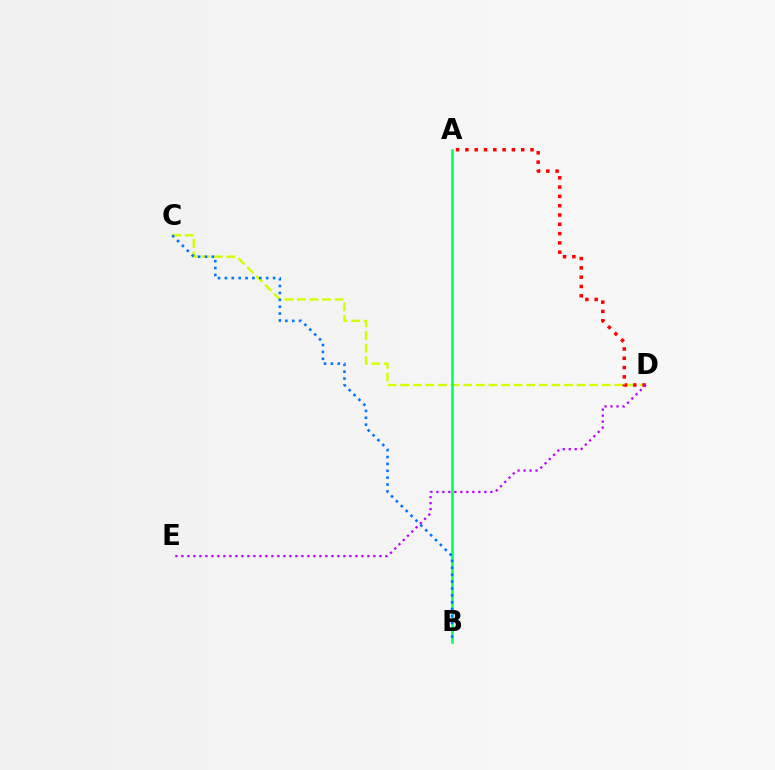{('C', 'D'): [{'color': '#d1ff00', 'line_style': 'dashed', 'thickness': 1.71}], ('A', 'D'): [{'color': '#ff0000', 'line_style': 'dotted', 'thickness': 2.53}], ('A', 'B'): [{'color': '#00ff5c', 'line_style': 'solid', 'thickness': 1.85}], ('B', 'C'): [{'color': '#0074ff', 'line_style': 'dotted', 'thickness': 1.87}], ('D', 'E'): [{'color': '#b900ff', 'line_style': 'dotted', 'thickness': 1.63}]}